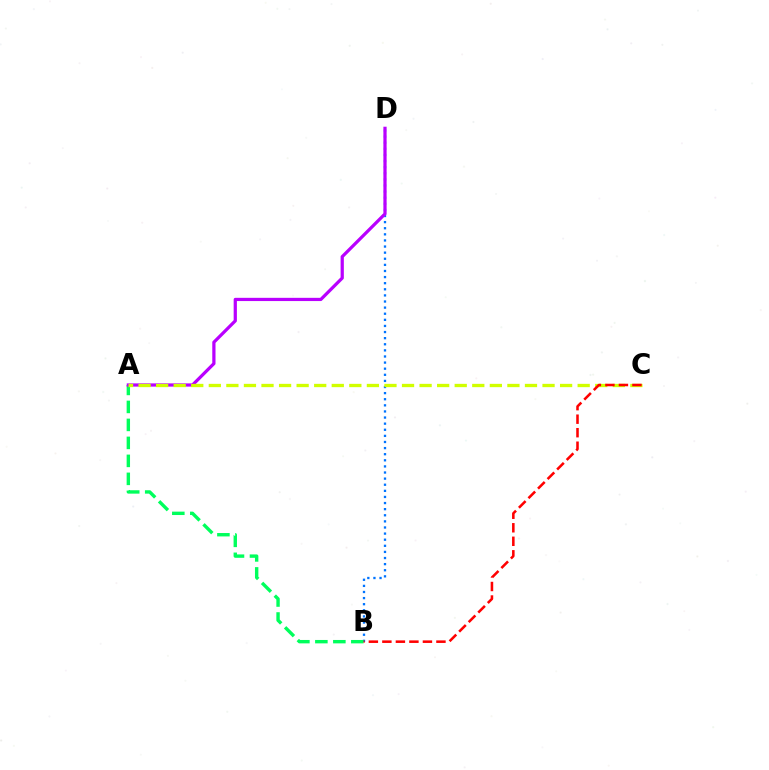{('B', 'D'): [{'color': '#0074ff', 'line_style': 'dotted', 'thickness': 1.66}], ('A', 'B'): [{'color': '#00ff5c', 'line_style': 'dashed', 'thickness': 2.44}], ('A', 'D'): [{'color': '#b900ff', 'line_style': 'solid', 'thickness': 2.33}], ('A', 'C'): [{'color': '#d1ff00', 'line_style': 'dashed', 'thickness': 2.39}], ('B', 'C'): [{'color': '#ff0000', 'line_style': 'dashed', 'thickness': 1.84}]}